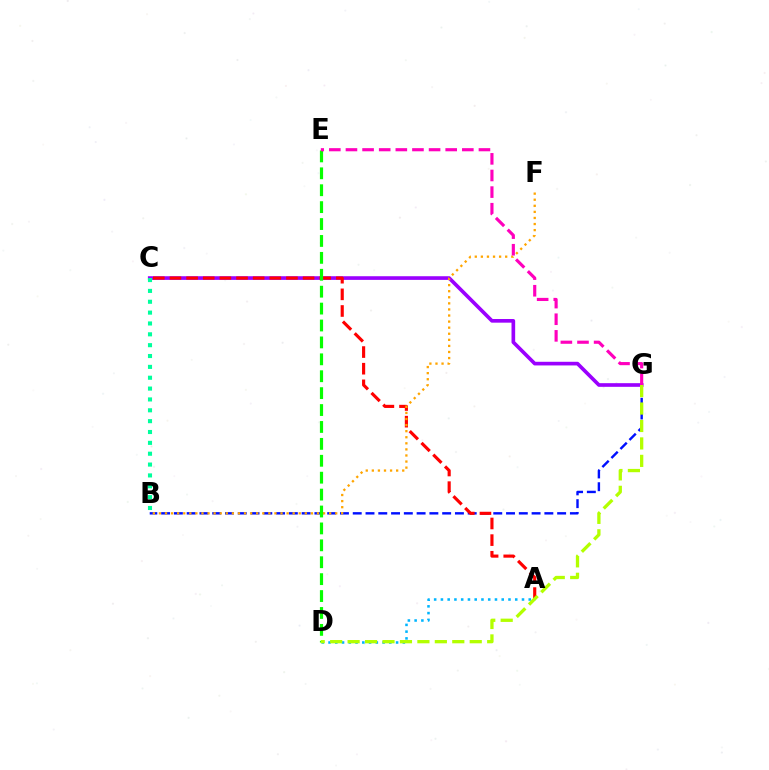{('A', 'D'): [{'color': '#00b5ff', 'line_style': 'dotted', 'thickness': 1.84}], ('C', 'G'): [{'color': '#9b00ff', 'line_style': 'solid', 'thickness': 2.63}], ('B', 'G'): [{'color': '#0010ff', 'line_style': 'dashed', 'thickness': 1.74}], ('A', 'C'): [{'color': '#ff0000', 'line_style': 'dashed', 'thickness': 2.26}], ('B', 'F'): [{'color': '#ffa500', 'line_style': 'dotted', 'thickness': 1.65}], ('D', 'E'): [{'color': '#08ff00', 'line_style': 'dashed', 'thickness': 2.3}], ('D', 'G'): [{'color': '#b3ff00', 'line_style': 'dashed', 'thickness': 2.37}], ('B', 'C'): [{'color': '#00ff9d', 'line_style': 'dotted', 'thickness': 2.95}], ('E', 'G'): [{'color': '#ff00bd', 'line_style': 'dashed', 'thickness': 2.26}]}